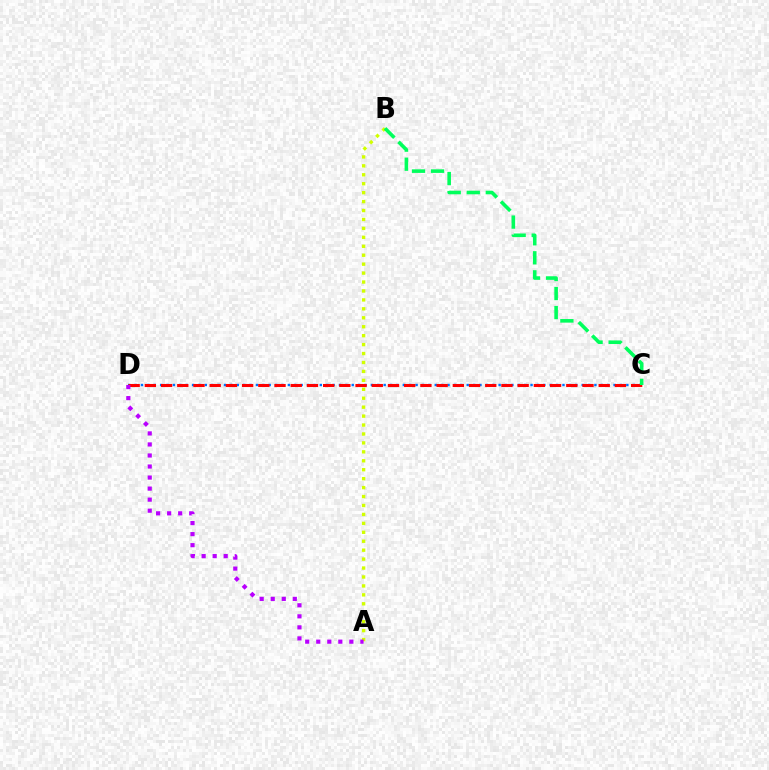{('C', 'D'): [{'color': '#0074ff', 'line_style': 'dotted', 'thickness': 1.74}, {'color': '#ff0000', 'line_style': 'dashed', 'thickness': 2.2}], ('A', 'B'): [{'color': '#d1ff00', 'line_style': 'dotted', 'thickness': 2.43}], ('B', 'C'): [{'color': '#00ff5c', 'line_style': 'dashed', 'thickness': 2.59}], ('A', 'D'): [{'color': '#b900ff', 'line_style': 'dotted', 'thickness': 3.0}]}